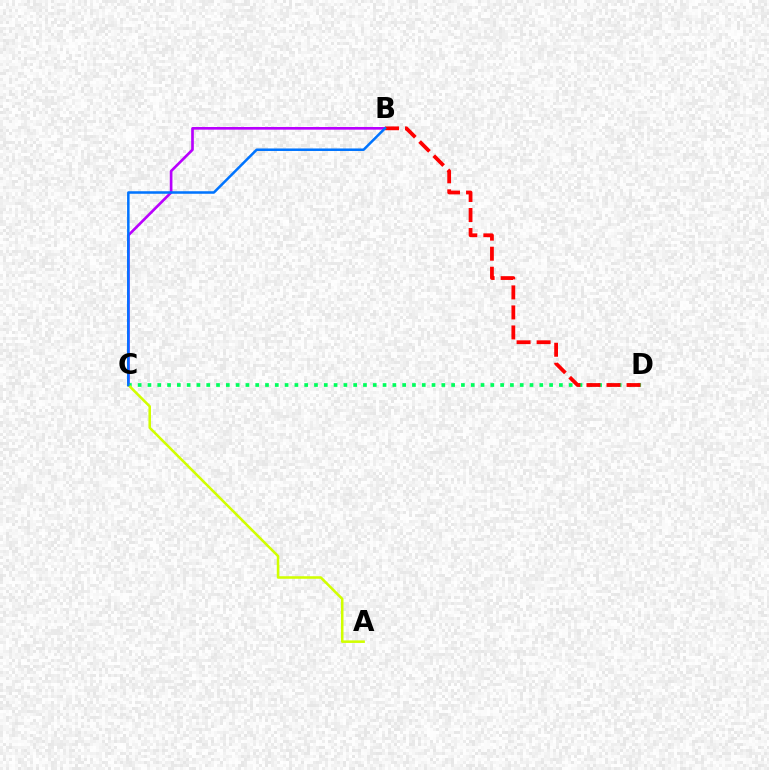{('B', 'C'): [{'color': '#b900ff', 'line_style': 'solid', 'thickness': 1.91}, {'color': '#0074ff', 'line_style': 'solid', 'thickness': 1.82}], ('C', 'D'): [{'color': '#00ff5c', 'line_style': 'dotted', 'thickness': 2.66}], ('B', 'D'): [{'color': '#ff0000', 'line_style': 'dashed', 'thickness': 2.72}], ('A', 'C'): [{'color': '#d1ff00', 'line_style': 'solid', 'thickness': 1.83}]}